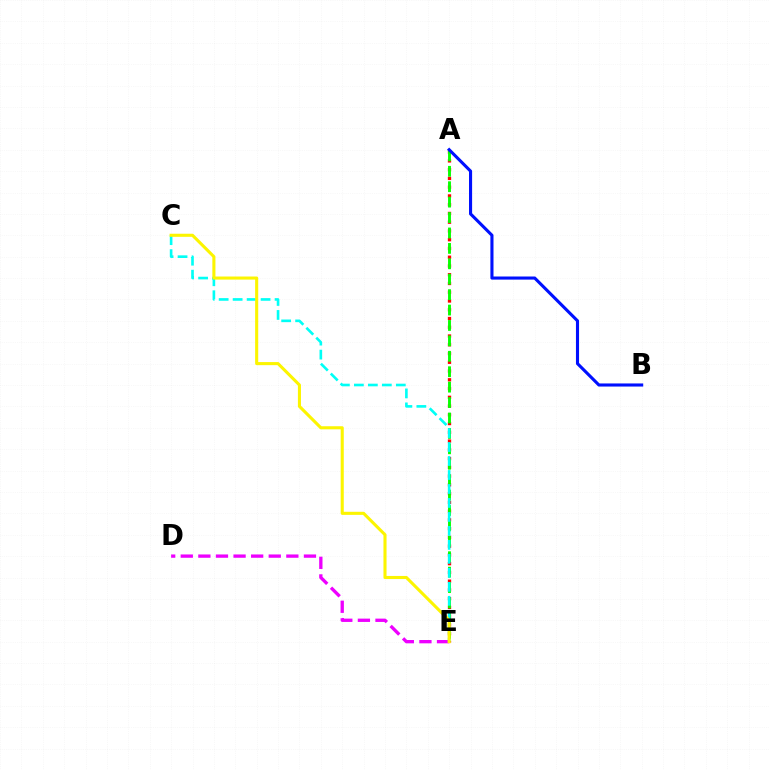{('A', 'E'): [{'color': '#ff0000', 'line_style': 'dotted', 'thickness': 2.38}, {'color': '#08ff00', 'line_style': 'dashed', 'thickness': 2.09}], ('D', 'E'): [{'color': '#ee00ff', 'line_style': 'dashed', 'thickness': 2.39}], ('A', 'B'): [{'color': '#0010ff', 'line_style': 'solid', 'thickness': 2.23}], ('C', 'E'): [{'color': '#00fff6', 'line_style': 'dashed', 'thickness': 1.9}, {'color': '#fcf500', 'line_style': 'solid', 'thickness': 2.22}]}